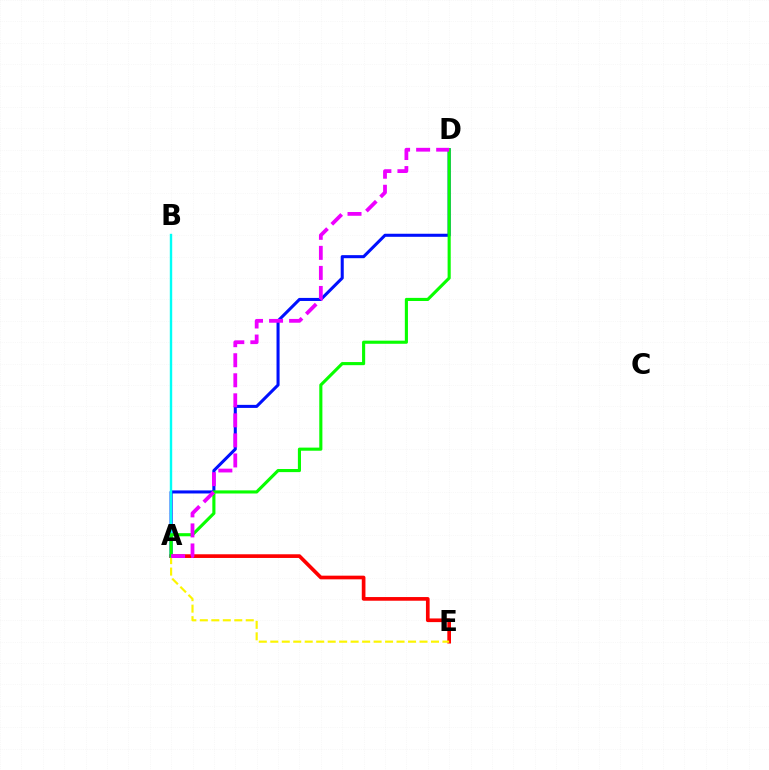{('A', 'E'): [{'color': '#ff0000', 'line_style': 'solid', 'thickness': 2.65}, {'color': '#fcf500', 'line_style': 'dashed', 'thickness': 1.56}], ('A', 'D'): [{'color': '#0010ff', 'line_style': 'solid', 'thickness': 2.2}, {'color': '#08ff00', 'line_style': 'solid', 'thickness': 2.24}, {'color': '#ee00ff', 'line_style': 'dashed', 'thickness': 2.72}], ('A', 'B'): [{'color': '#00fff6', 'line_style': 'solid', 'thickness': 1.73}]}